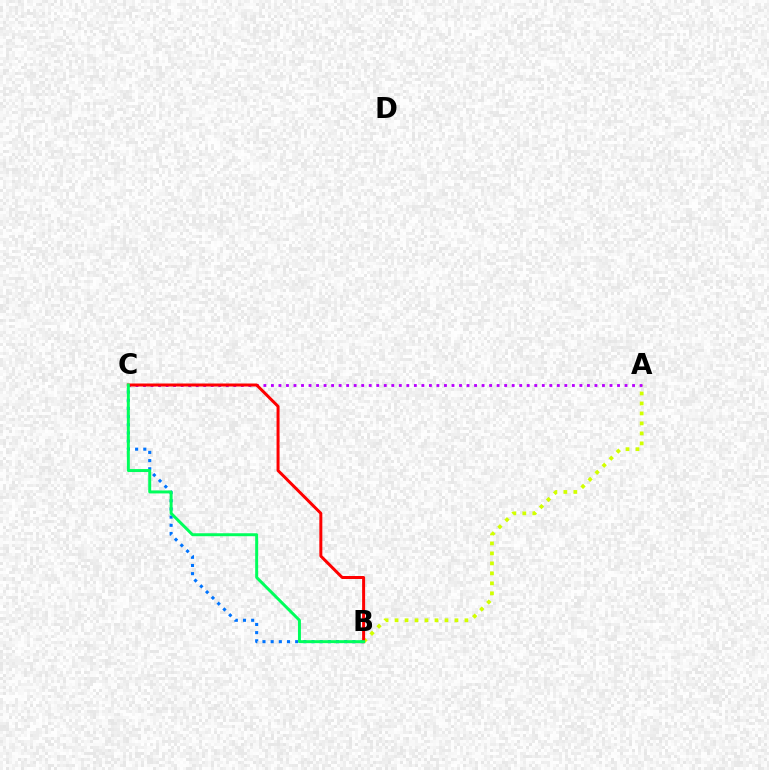{('B', 'C'): [{'color': '#0074ff', 'line_style': 'dotted', 'thickness': 2.22}, {'color': '#ff0000', 'line_style': 'solid', 'thickness': 2.15}, {'color': '#00ff5c', 'line_style': 'solid', 'thickness': 2.13}], ('A', 'B'): [{'color': '#d1ff00', 'line_style': 'dotted', 'thickness': 2.71}], ('A', 'C'): [{'color': '#b900ff', 'line_style': 'dotted', 'thickness': 2.04}]}